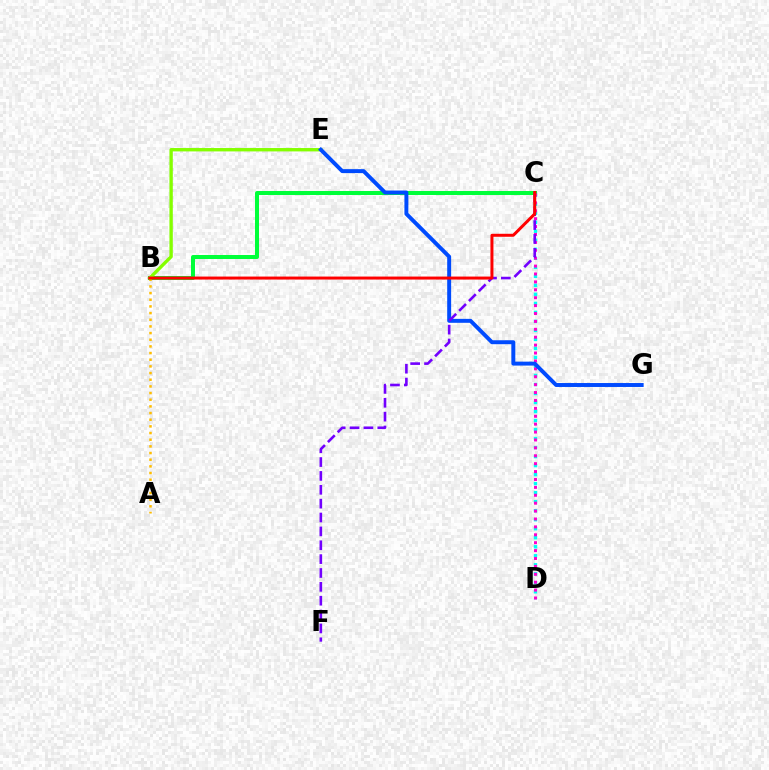{('C', 'D'): [{'color': '#00fff6', 'line_style': 'dotted', 'thickness': 2.45}, {'color': '#ff00cf', 'line_style': 'dotted', 'thickness': 2.15}], ('B', 'C'): [{'color': '#00ff39', 'line_style': 'solid', 'thickness': 2.88}, {'color': '#ff0000', 'line_style': 'solid', 'thickness': 2.15}], ('A', 'B'): [{'color': '#ffbd00', 'line_style': 'dotted', 'thickness': 1.81}], ('B', 'E'): [{'color': '#84ff00', 'line_style': 'solid', 'thickness': 2.43}], ('E', 'G'): [{'color': '#004bff', 'line_style': 'solid', 'thickness': 2.84}], ('C', 'F'): [{'color': '#7200ff', 'line_style': 'dashed', 'thickness': 1.88}]}